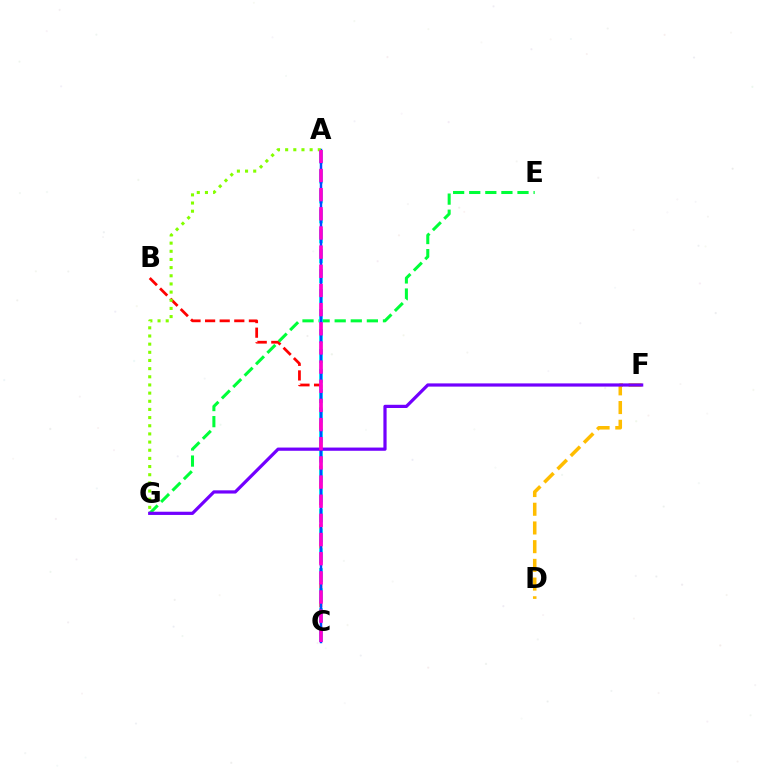{('B', 'C'): [{'color': '#ff0000', 'line_style': 'dashed', 'thickness': 1.98}], ('D', 'F'): [{'color': '#ffbd00', 'line_style': 'dashed', 'thickness': 2.54}], ('E', 'G'): [{'color': '#00ff39', 'line_style': 'dashed', 'thickness': 2.19}], ('A', 'C'): [{'color': '#00fff6', 'line_style': 'dashed', 'thickness': 2.71}, {'color': '#004bff', 'line_style': 'solid', 'thickness': 1.79}, {'color': '#ff00cf', 'line_style': 'dashed', 'thickness': 2.6}], ('F', 'G'): [{'color': '#7200ff', 'line_style': 'solid', 'thickness': 2.31}], ('A', 'G'): [{'color': '#84ff00', 'line_style': 'dotted', 'thickness': 2.22}]}